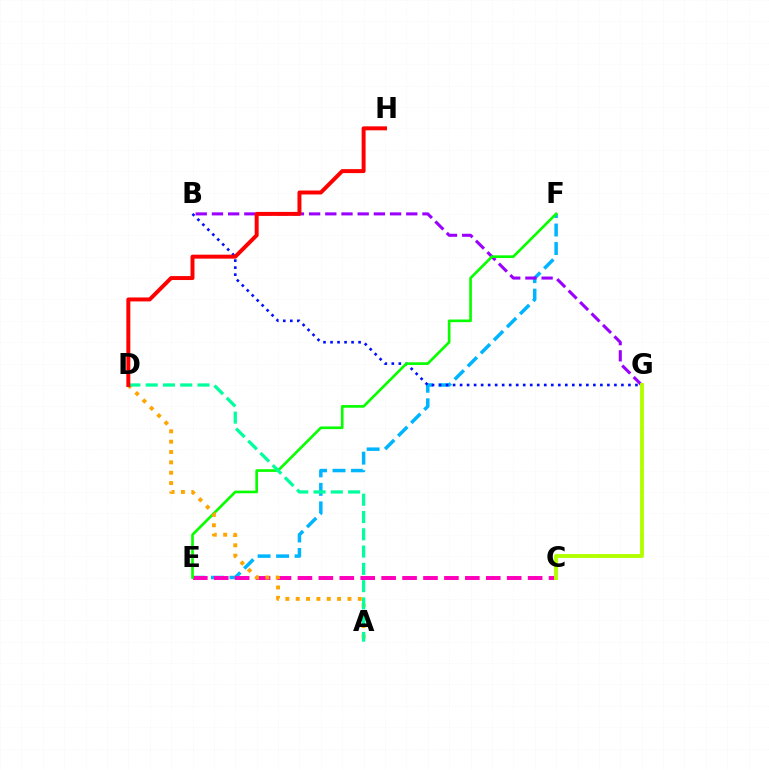{('E', 'F'): [{'color': '#00b5ff', 'line_style': 'dashed', 'thickness': 2.51}, {'color': '#08ff00', 'line_style': 'solid', 'thickness': 1.92}], ('B', 'G'): [{'color': '#9b00ff', 'line_style': 'dashed', 'thickness': 2.2}, {'color': '#0010ff', 'line_style': 'dotted', 'thickness': 1.91}], ('C', 'E'): [{'color': '#ff00bd', 'line_style': 'dashed', 'thickness': 2.84}], ('A', 'D'): [{'color': '#ffa500', 'line_style': 'dotted', 'thickness': 2.81}, {'color': '#00ff9d', 'line_style': 'dashed', 'thickness': 2.35}], ('D', 'H'): [{'color': '#ff0000', 'line_style': 'solid', 'thickness': 2.85}], ('C', 'G'): [{'color': '#b3ff00', 'line_style': 'solid', 'thickness': 2.81}]}